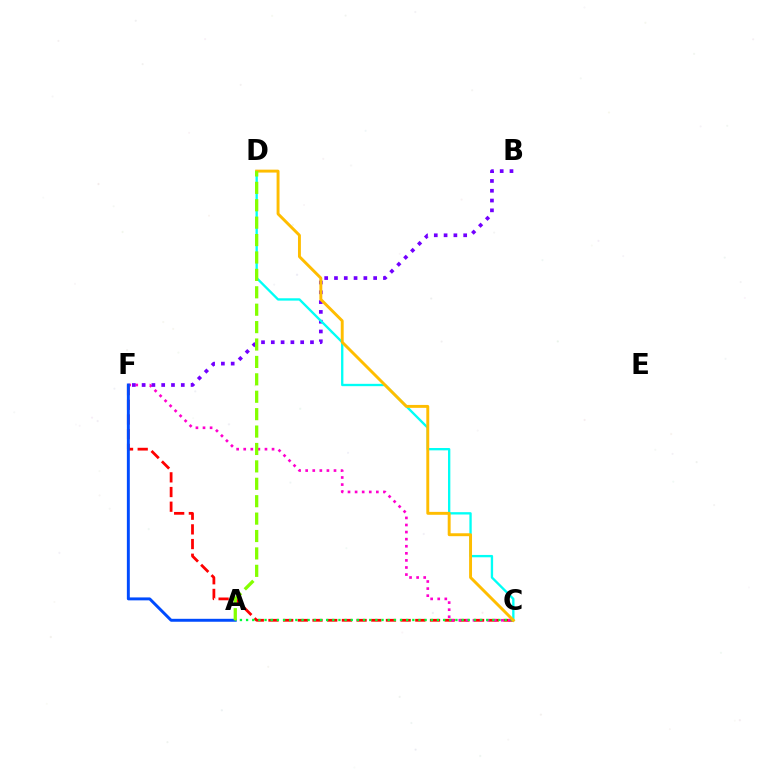{('C', 'F'): [{'color': '#ff0000', 'line_style': 'dashed', 'thickness': 1.99}, {'color': '#ff00cf', 'line_style': 'dotted', 'thickness': 1.92}], ('A', 'F'): [{'color': '#004bff', 'line_style': 'solid', 'thickness': 2.11}], ('B', 'F'): [{'color': '#7200ff', 'line_style': 'dotted', 'thickness': 2.66}], ('C', 'D'): [{'color': '#00fff6', 'line_style': 'solid', 'thickness': 1.68}, {'color': '#ffbd00', 'line_style': 'solid', 'thickness': 2.1}], ('A', 'C'): [{'color': '#00ff39', 'line_style': 'dotted', 'thickness': 1.67}], ('A', 'D'): [{'color': '#84ff00', 'line_style': 'dashed', 'thickness': 2.36}]}